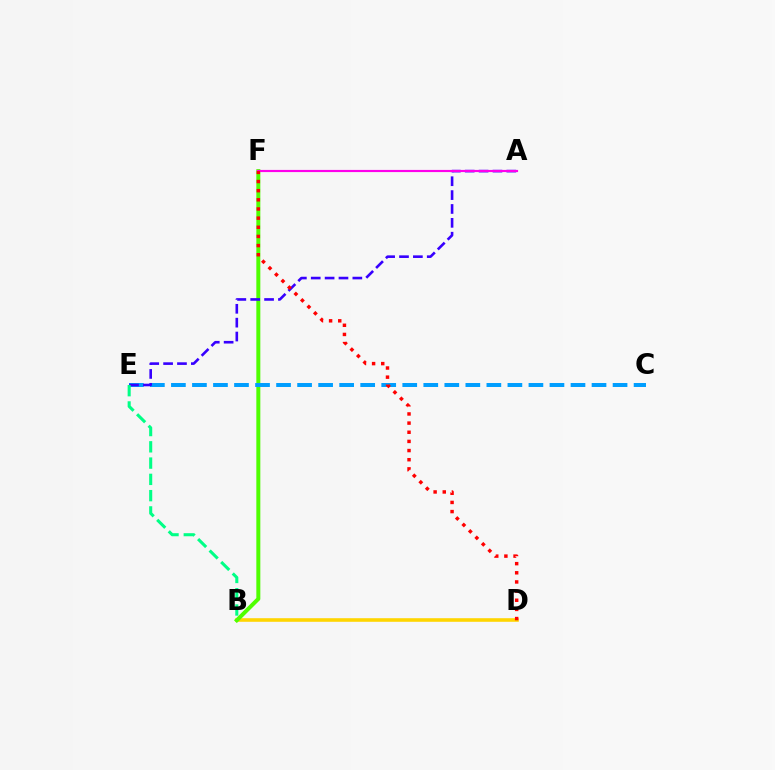{('B', 'D'): [{'color': '#ffd500', 'line_style': 'solid', 'thickness': 2.58}], ('B', 'F'): [{'color': '#4fff00', 'line_style': 'solid', 'thickness': 2.87}], ('C', 'E'): [{'color': '#009eff', 'line_style': 'dashed', 'thickness': 2.86}], ('A', 'E'): [{'color': '#3700ff', 'line_style': 'dashed', 'thickness': 1.88}], ('A', 'F'): [{'color': '#ff00ed', 'line_style': 'solid', 'thickness': 1.56}], ('B', 'E'): [{'color': '#00ff86', 'line_style': 'dashed', 'thickness': 2.21}], ('D', 'F'): [{'color': '#ff0000', 'line_style': 'dotted', 'thickness': 2.49}]}